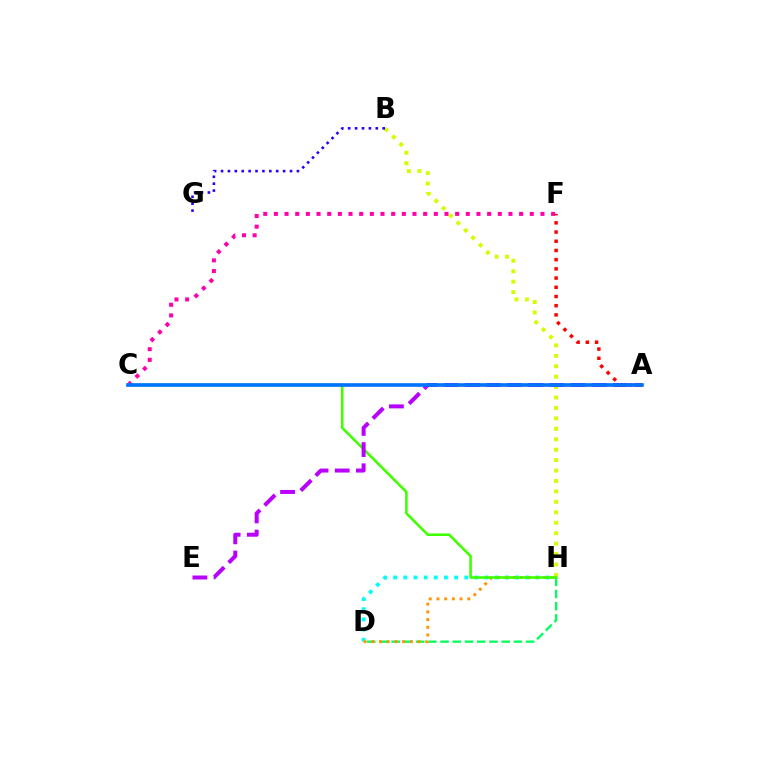{('D', 'H'): [{'color': '#00ff5c', 'line_style': 'dashed', 'thickness': 1.66}, {'color': '#00fff6', 'line_style': 'dotted', 'thickness': 2.76}, {'color': '#ff9400', 'line_style': 'dotted', 'thickness': 2.09}], ('B', 'H'): [{'color': '#d1ff00', 'line_style': 'dotted', 'thickness': 2.84}], ('C', 'F'): [{'color': '#ff00ac', 'line_style': 'dotted', 'thickness': 2.9}], ('C', 'H'): [{'color': '#3dff00', 'line_style': 'solid', 'thickness': 1.85}], ('B', 'G'): [{'color': '#2500ff', 'line_style': 'dotted', 'thickness': 1.87}], ('A', 'E'): [{'color': '#b900ff', 'line_style': 'dashed', 'thickness': 2.88}], ('A', 'F'): [{'color': '#ff0000', 'line_style': 'dotted', 'thickness': 2.5}], ('A', 'C'): [{'color': '#0074ff', 'line_style': 'solid', 'thickness': 2.62}]}